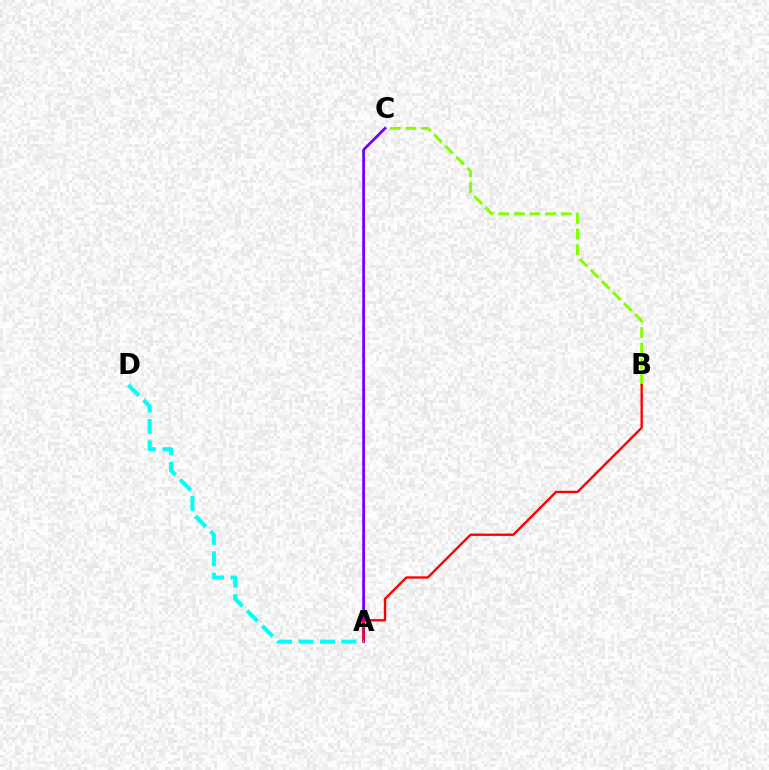{('B', 'C'): [{'color': '#84ff00', 'line_style': 'dashed', 'thickness': 2.13}], ('A', 'C'): [{'color': '#7200ff', 'line_style': 'solid', 'thickness': 1.99}], ('A', 'B'): [{'color': '#ff0000', 'line_style': 'solid', 'thickness': 1.7}], ('A', 'D'): [{'color': '#00fff6', 'line_style': 'dashed', 'thickness': 2.91}]}